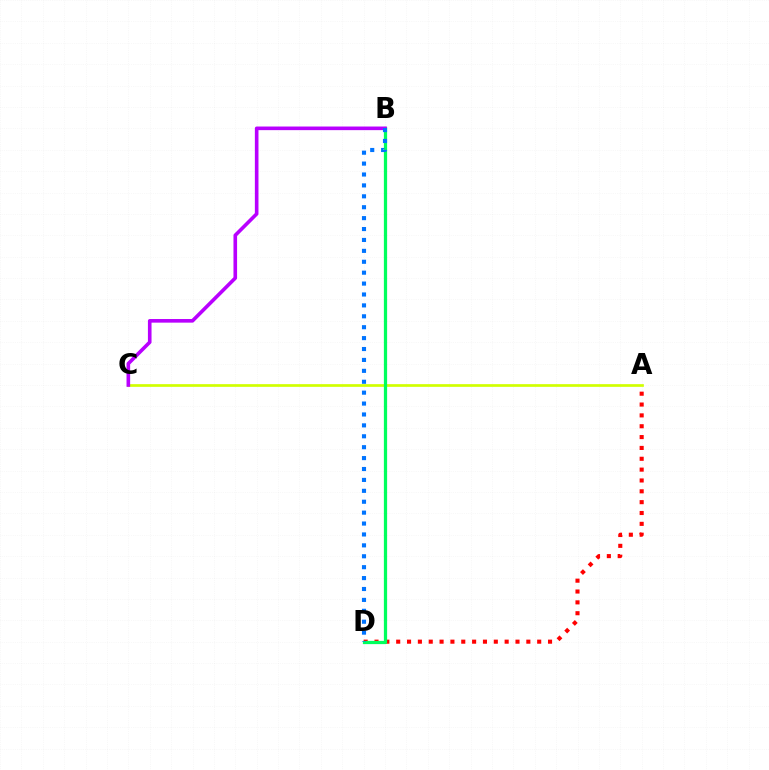{('A', 'C'): [{'color': '#d1ff00', 'line_style': 'solid', 'thickness': 1.94}], ('A', 'D'): [{'color': '#ff0000', 'line_style': 'dotted', 'thickness': 2.95}], ('B', 'D'): [{'color': '#00ff5c', 'line_style': 'solid', 'thickness': 2.34}, {'color': '#0074ff', 'line_style': 'dotted', 'thickness': 2.96}], ('B', 'C'): [{'color': '#b900ff', 'line_style': 'solid', 'thickness': 2.6}]}